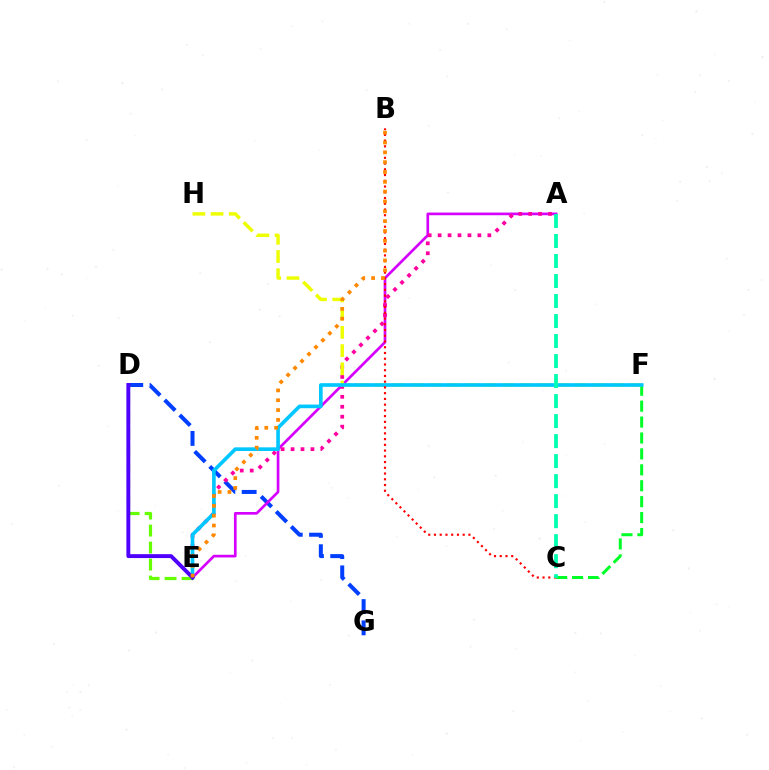{('D', 'G'): [{'color': '#003fff', 'line_style': 'dashed', 'thickness': 2.89}], ('C', 'F'): [{'color': '#00ff27', 'line_style': 'dashed', 'thickness': 2.16}], ('A', 'E'): [{'color': '#d600ff', 'line_style': 'solid', 'thickness': 1.93}, {'color': '#ff00a0', 'line_style': 'dotted', 'thickness': 2.7}], ('F', 'H'): [{'color': '#eeff00', 'line_style': 'dashed', 'thickness': 2.47}], ('E', 'F'): [{'color': '#00c7ff', 'line_style': 'solid', 'thickness': 2.64}], ('D', 'E'): [{'color': '#66ff00', 'line_style': 'dashed', 'thickness': 2.31}, {'color': '#4f00ff', 'line_style': 'solid', 'thickness': 2.81}], ('B', 'C'): [{'color': '#ff0000', 'line_style': 'dotted', 'thickness': 1.56}], ('A', 'C'): [{'color': '#00ffaf', 'line_style': 'dashed', 'thickness': 2.72}], ('B', 'E'): [{'color': '#ff8800', 'line_style': 'dotted', 'thickness': 2.67}]}